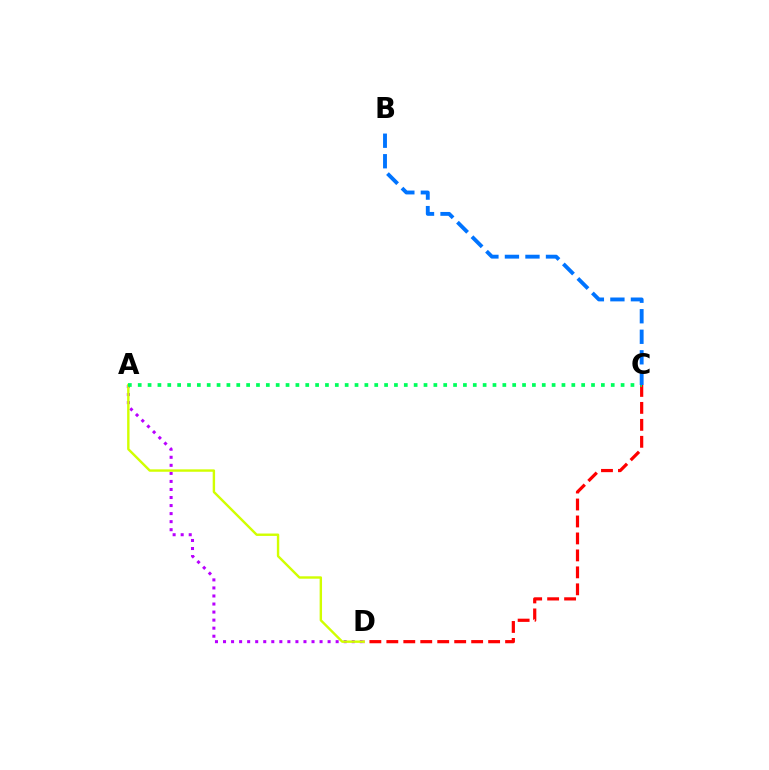{('A', 'D'): [{'color': '#b900ff', 'line_style': 'dotted', 'thickness': 2.19}, {'color': '#d1ff00', 'line_style': 'solid', 'thickness': 1.73}], ('C', 'D'): [{'color': '#ff0000', 'line_style': 'dashed', 'thickness': 2.3}], ('A', 'C'): [{'color': '#00ff5c', 'line_style': 'dotted', 'thickness': 2.68}], ('B', 'C'): [{'color': '#0074ff', 'line_style': 'dashed', 'thickness': 2.79}]}